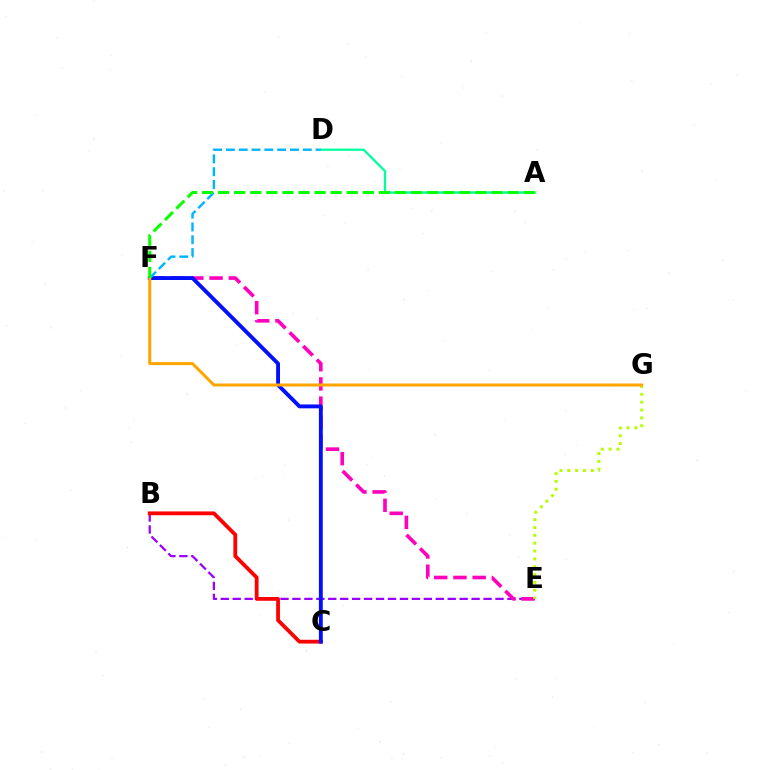{('B', 'E'): [{'color': '#9b00ff', 'line_style': 'dashed', 'thickness': 1.62}], ('B', 'C'): [{'color': '#ff0000', 'line_style': 'solid', 'thickness': 2.73}], ('E', 'F'): [{'color': '#ff00bd', 'line_style': 'dashed', 'thickness': 2.61}], ('C', 'F'): [{'color': '#0010ff', 'line_style': 'solid', 'thickness': 2.79}], ('A', 'D'): [{'color': '#00ff9d', 'line_style': 'solid', 'thickness': 1.63}], ('D', 'F'): [{'color': '#00b5ff', 'line_style': 'dashed', 'thickness': 1.74}], ('E', 'G'): [{'color': '#b3ff00', 'line_style': 'dotted', 'thickness': 2.13}], ('F', 'G'): [{'color': '#ffa500', 'line_style': 'solid', 'thickness': 2.16}], ('A', 'F'): [{'color': '#08ff00', 'line_style': 'dashed', 'thickness': 2.19}]}